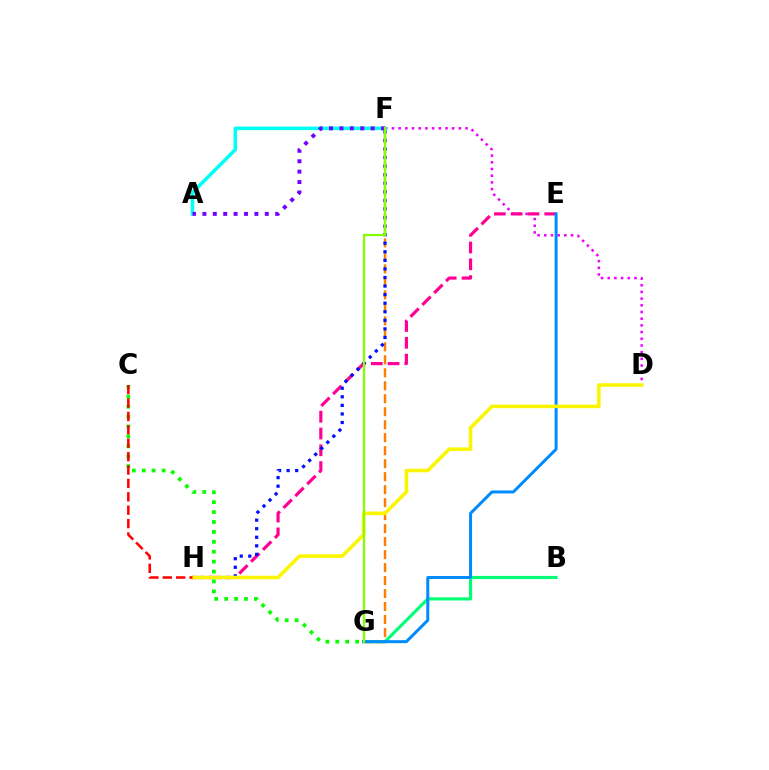{('B', 'G'): [{'color': '#00ff74', 'line_style': 'solid', 'thickness': 2.26}], ('D', 'F'): [{'color': '#ee00ff', 'line_style': 'dotted', 'thickness': 1.82}], ('E', 'H'): [{'color': '#ff0094', 'line_style': 'dashed', 'thickness': 2.28}], ('F', 'G'): [{'color': '#ff7c00', 'line_style': 'dashed', 'thickness': 1.76}, {'color': '#84ff00', 'line_style': 'solid', 'thickness': 1.61}], ('A', 'F'): [{'color': '#00fff6', 'line_style': 'solid', 'thickness': 2.56}, {'color': '#7200ff', 'line_style': 'dotted', 'thickness': 2.82}], ('F', 'H'): [{'color': '#0010ff', 'line_style': 'dotted', 'thickness': 2.33}], ('E', 'G'): [{'color': '#008cff', 'line_style': 'solid', 'thickness': 2.16}], ('D', 'H'): [{'color': '#fcf500', 'line_style': 'solid', 'thickness': 2.56}], ('C', 'G'): [{'color': '#08ff00', 'line_style': 'dotted', 'thickness': 2.69}], ('C', 'H'): [{'color': '#ff0000', 'line_style': 'dashed', 'thickness': 1.82}]}